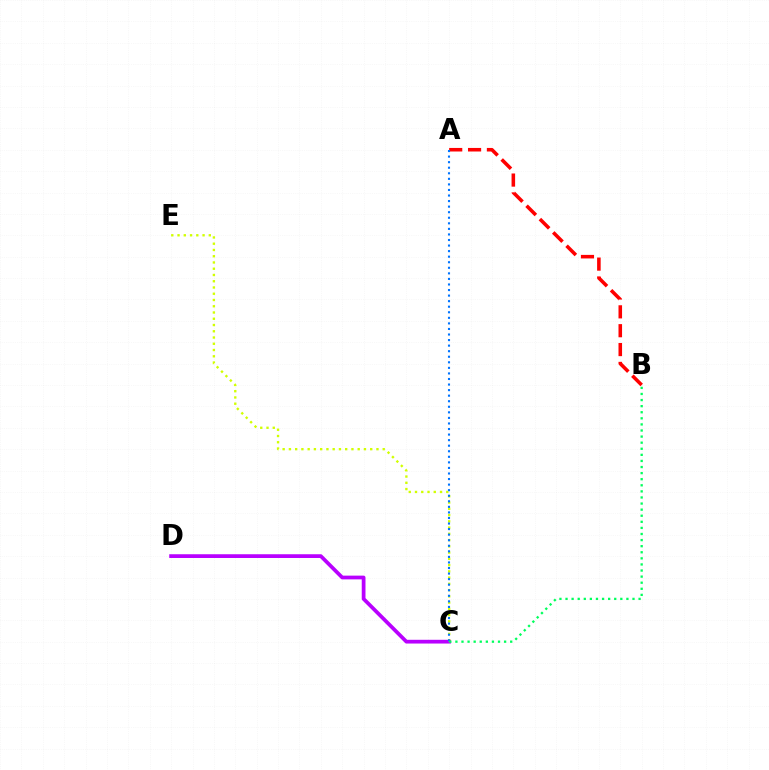{('A', 'B'): [{'color': '#ff0000', 'line_style': 'dashed', 'thickness': 2.56}], ('C', 'D'): [{'color': '#b900ff', 'line_style': 'solid', 'thickness': 2.7}], ('C', 'E'): [{'color': '#d1ff00', 'line_style': 'dotted', 'thickness': 1.7}], ('A', 'C'): [{'color': '#0074ff', 'line_style': 'dotted', 'thickness': 1.51}], ('B', 'C'): [{'color': '#00ff5c', 'line_style': 'dotted', 'thickness': 1.65}]}